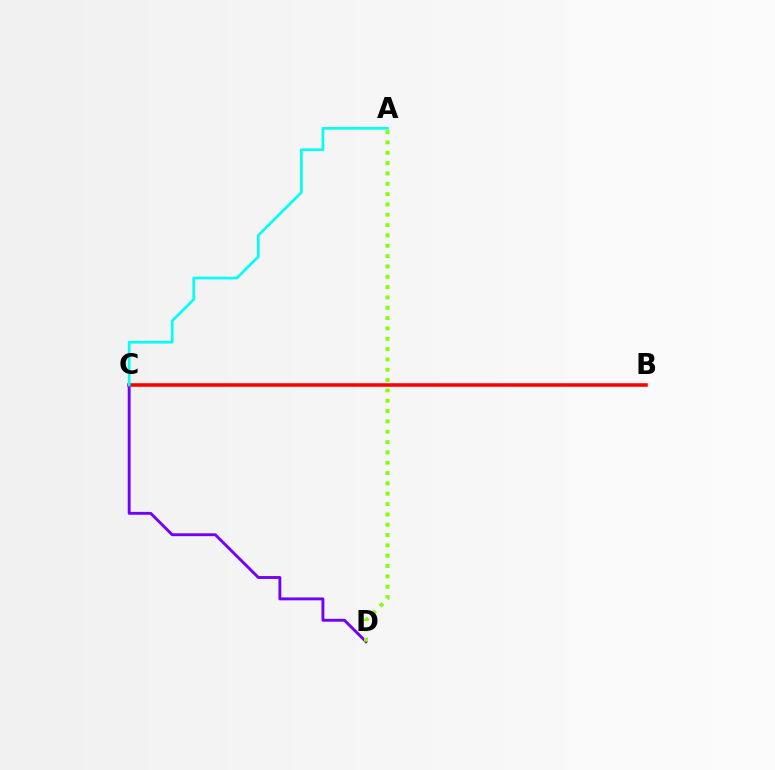{('B', 'C'): [{'color': '#ff0000', 'line_style': 'solid', 'thickness': 2.56}], ('C', 'D'): [{'color': '#7200ff', 'line_style': 'solid', 'thickness': 2.08}], ('A', 'D'): [{'color': '#84ff00', 'line_style': 'dotted', 'thickness': 2.81}], ('A', 'C'): [{'color': '#00fff6', 'line_style': 'solid', 'thickness': 1.93}]}